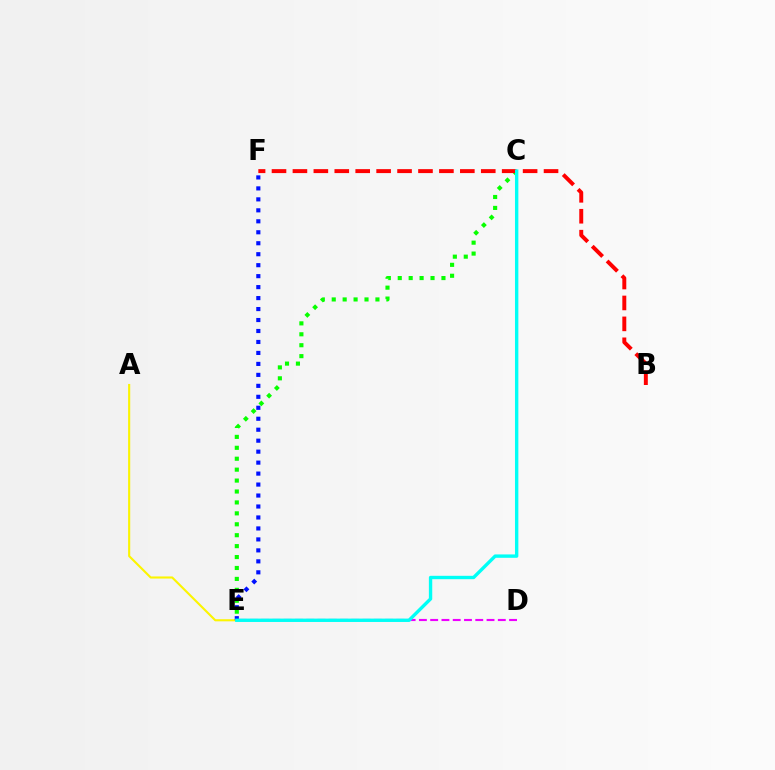{('A', 'E'): [{'color': '#fcf500', 'line_style': 'solid', 'thickness': 1.52}], ('E', 'F'): [{'color': '#0010ff', 'line_style': 'dotted', 'thickness': 2.98}], ('C', 'E'): [{'color': '#08ff00', 'line_style': 'dotted', 'thickness': 2.97}, {'color': '#00fff6', 'line_style': 'solid', 'thickness': 2.43}], ('B', 'F'): [{'color': '#ff0000', 'line_style': 'dashed', 'thickness': 2.84}], ('D', 'E'): [{'color': '#ee00ff', 'line_style': 'dashed', 'thickness': 1.53}]}